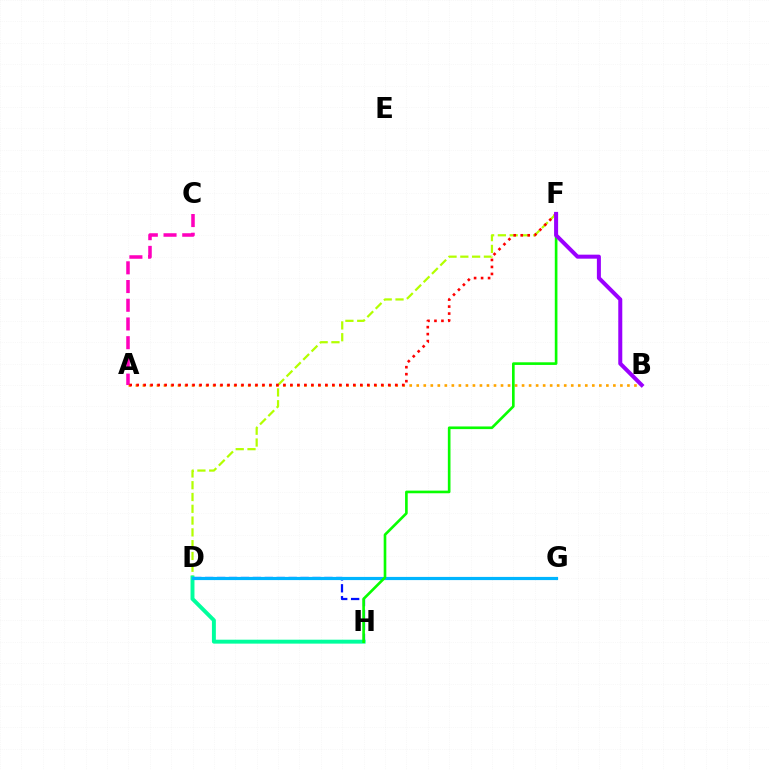{('D', 'H'): [{'color': '#0010ff', 'line_style': 'dashed', 'thickness': 1.62}, {'color': '#00ff9d', 'line_style': 'solid', 'thickness': 2.83}], ('D', 'F'): [{'color': '#b3ff00', 'line_style': 'dashed', 'thickness': 1.6}], ('A', 'B'): [{'color': '#ffa500', 'line_style': 'dotted', 'thickness': 1.91}], ('D', 'G'): [{'color': '#00b5ff', 'line_style': 'solid', 'thickness': 2.29}], ('A', 'C'): [{'color': '#ff00bd', 'line_style': 'dashed', 'thickness': 2.54}], ('A', 'F'): [{'color': '#ff0000', 'line_style': 'dotted', 'thickness': 1.9}], ('F', 'H'): [{'color': '#08ff00', 'line_style': 'solid', 'thickness': 1.9}], ('B', 'F'): [{'color': '#9b00ff', 'line_style': 'solid', 'thickness': 2.89}]}